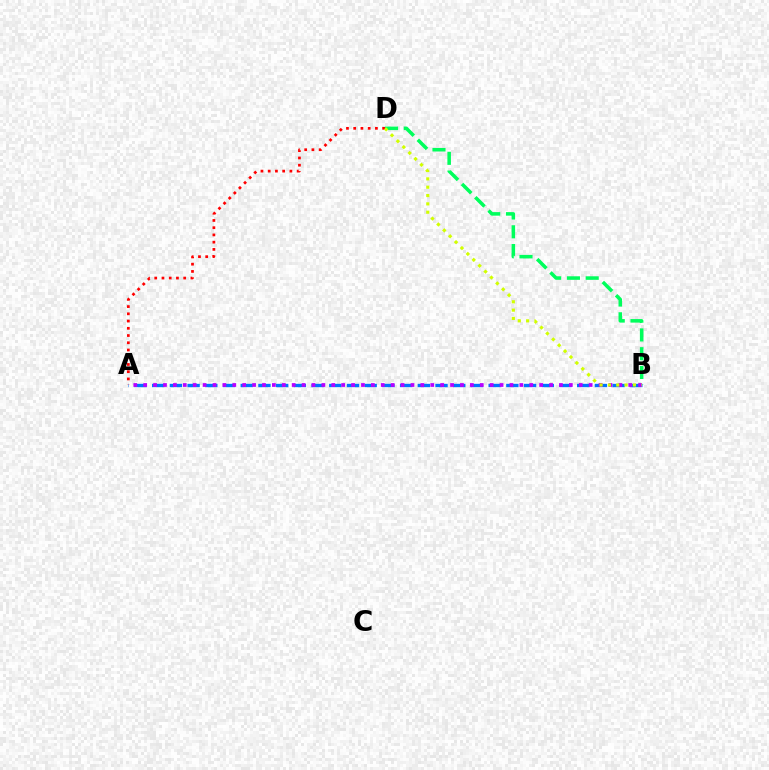{('A', 'B'): [{'color': '#0074ff', 'line_style': 'dashed', 'thickness': 2.41}, {'color': '#b900ff', 'line_style': 'dotted', 'thickness': 2.69}], ('B', 'D'): [{'color': '#00ff5c', 'line_style': 'dashed', 'thickness': 2.55}, {'color': '#d1ff00', 'line_style': 'dotted', 'thickness': 2.26}], ('A', 'D'): [{'color': '#ff0000', 'line_style': 'dotted', 'thickness': 1.97}]}